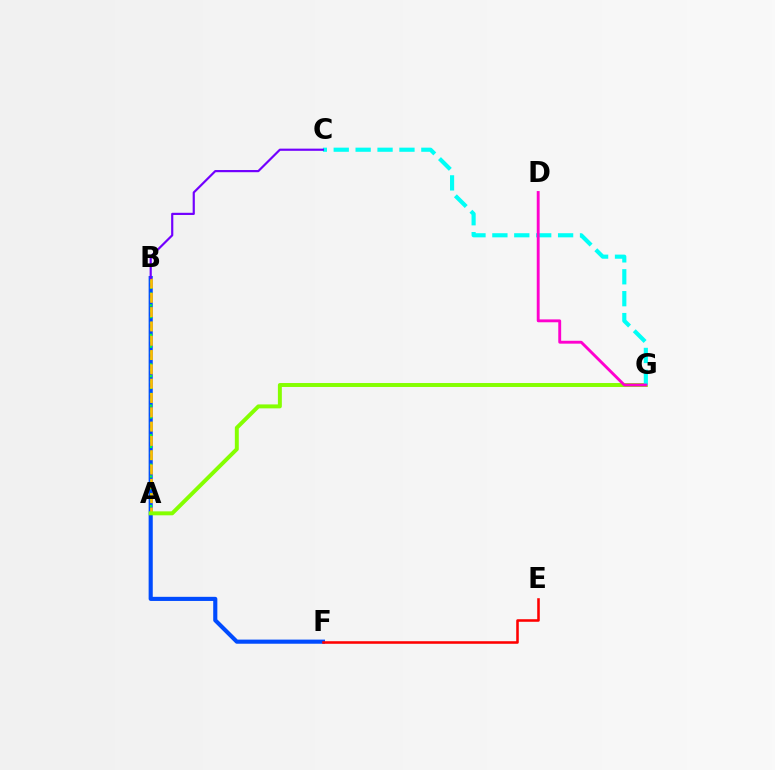{('B', 'F'): [{'color': '#004bff', 'line_style': 'solid', 'thickness': 2.97}], ('E', 'F'): [{'color': '#ff0000', 'line_style': 'solid', 'thickness': 1.85}], ('A', 'B'): [{'color': '#00ff39', 'line_style': 'dotted', 'thickness': 1.6}, {'color': '#ffbd00', 'line_style': 'dashed', 'thickness': 1.94}], ('A', 'G'): [{'color': '#84ff00', 'line_style': 'solid', 'thickness': 2.84}], ('C', 'G'): [{'color': '#00fff6', 'line_style': 'dashed', 'thickness': 2.98}], ('D', 'G'): [{'color': '#ff00cf', 'line_style': 'solid', 'thickness': 2.07}], ('B', 'C'): [{'color': '#7200ff', 'line_style': 'solid', 'thickness': 1.57}]}